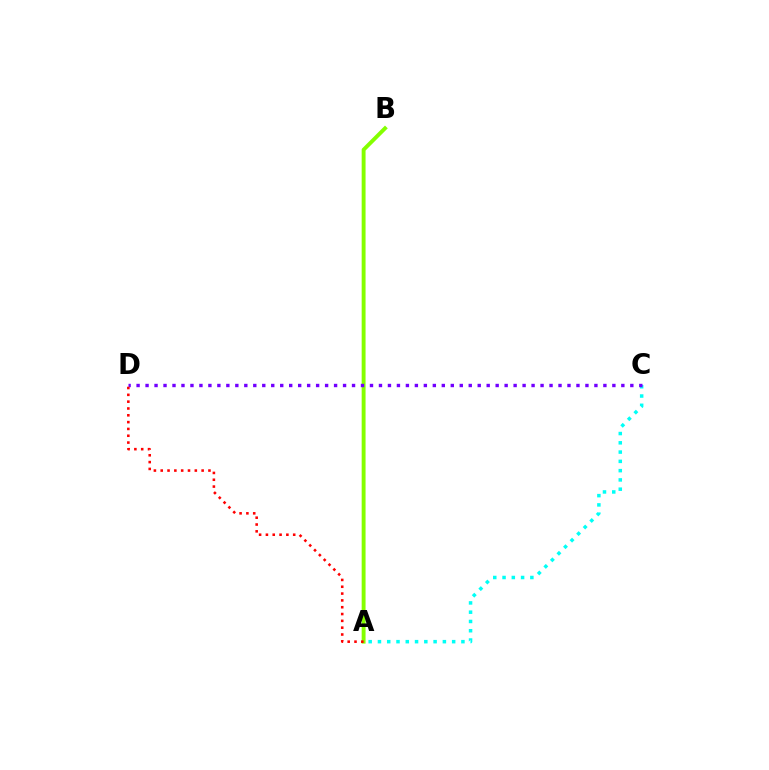{('A', 'B'): [{'color': '#84ff00', 'line_style': 'solid', 'thickness': 2.81}], ('A', 'C'): [{'color': '#00fff6', 'line_style': 'dotted', 'thickness': 2.52}], ('C', 'D'): [{'color': '#7200ff', 'line_style': 'dotted', 'thickness': 2.44}], ('A', 'D'): [{'color': '#ff0000', 'line_style': 'dotted', 'thickness': 1.85}]}